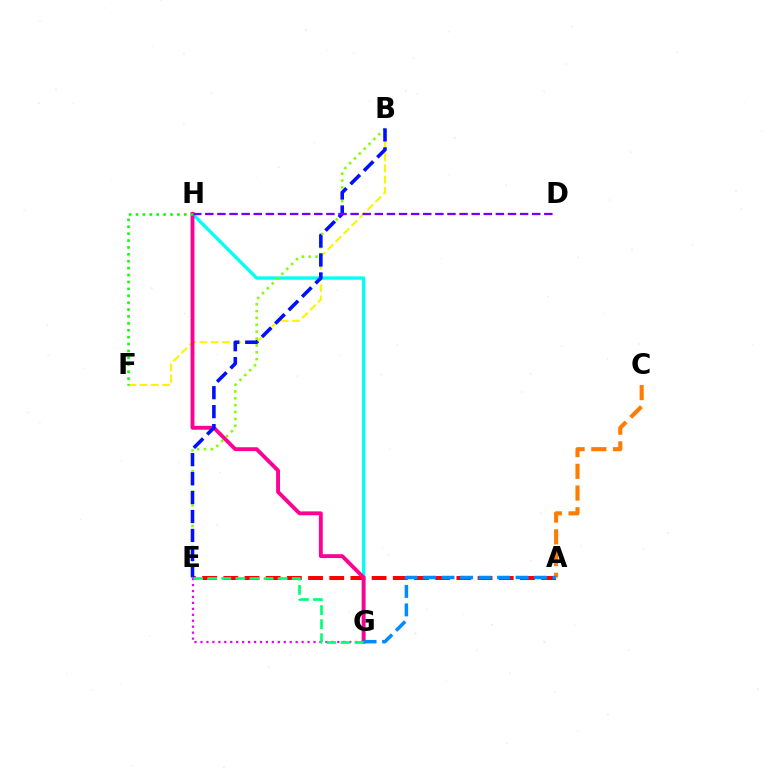{('A', 'C'): [{'color': '#ff7c00', 'line_style': 'dashed', 'thickness': 2.95}], ('A', 'E'): [{'color': '#ff0000', 'line_style': 'dashed', 'thickness': 2.88}], ('B', 'F'): [{'color': '#fcf500', 'line_style': 'dashed', 'thickness': 1.53}], ('G', 'H'): [{'color': '#00fff6', 'line_style': 'solid', 'thickness': 2.39}, {'color': '#ff0094', 'line_style': 'solid', 'thickness': 2.78}], ('B', 'E'): [{'color': '#84ff00', 'line_style': 'dotted', 'thickness': 1.87}, {'color': '#0010ff', 'line_style': 'dashed', 'thickness': 2.57}], ('E', 'G'): [{'color': '#ee00ff', 'line_style': 'dotted', 'thickness': 1.62}, {'color': '#00ff74', 'line_style': 'dashed', 'thickness': 1.91}], ('D', 'H'): [{'color': '#7200ff', 'line_style': 'dashed', 'thickness': 1.64}], ('F', 'H'): [{'color': '#08ff00', 'line_style': 'dotted', 'thickness': 1.88}], ('A', 'G'): [{'color': '#008cff', 'line_style': 'dashed', 'thickness': 2.51}]}